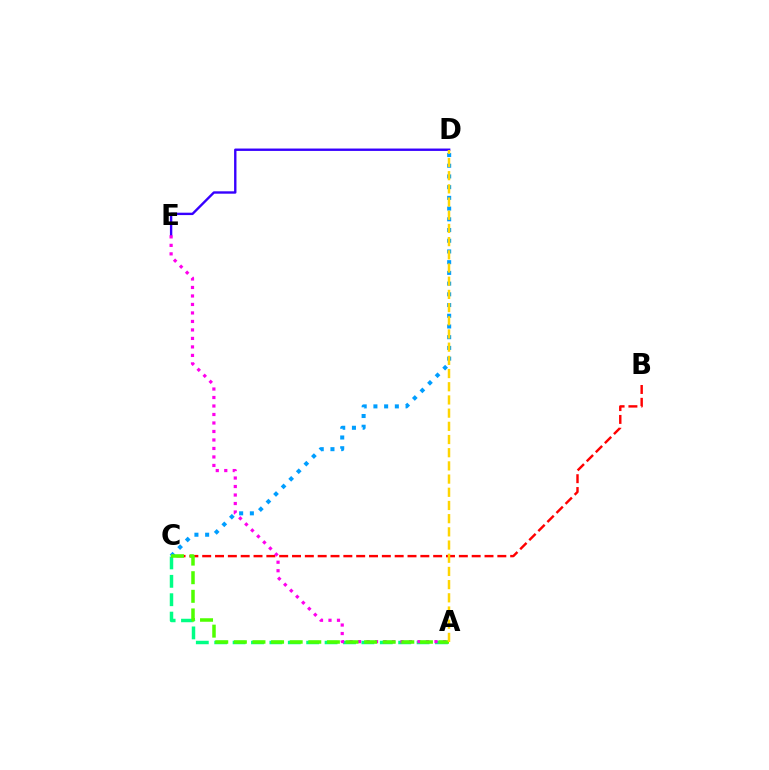{('D', 'E'): [{'color': '#3700ff', 'line_style': 'solid', 'thickness': 1.72}], ('A', 'C'): [{'color': '#00ff86', 'line_style': 'dashed', 'thickness': 2.5}, {'color': '#4fff00', 'line_style': 'dashed', 'thickness': 2.53}], ('B', 'C'): [{'color': '#ff0000', 'line_style': 'dashed', 'thickness': 1.74}], ('C', 'D'): [{'color': '#009eff', 'line_style': 'dotted', 'thickness': 2.91}], ('A', 'E'): [{'color': '#ff00ed', 'line_style': 'dotted', 'thickness': 2.31}], ('A', 'D'): [{'color': '#ffd500', 'line_style': 'dashed', 'thickness': 1.79}]}